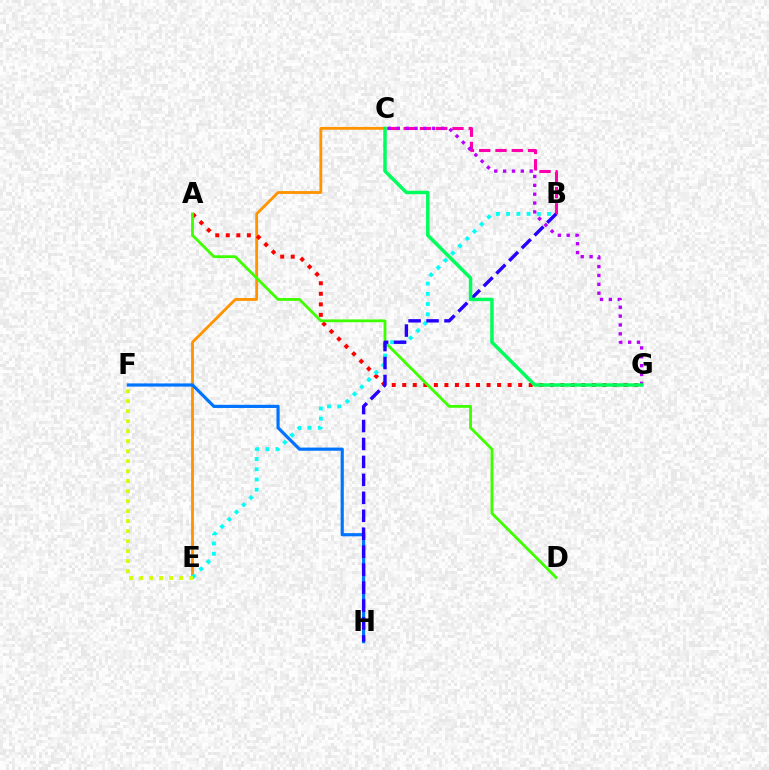{('B', 'C'): [{'color': '#ff00ac', 'line_style': 'dashed', 'thickness': 2.21}], ('C', 'E'): [{'color': '#ff9400', 'line_style': 'solid', 'thickness': 2.04}], ('F', 'H'): [{'color': '#0074ff', 'line_style': 'solid', 'thickness': 2.29}], ('A', 'G'): [{'color': '#ff0000', 'line_style': 'dotted', 'thickness': 2.86}], ('A', 'D'): [{'color': '#3dff00', 'line_style': 'solid', 'thickness': 2.01}], ('B', 'E'): [{'color': '#00fff6', 'line_style': 'dotted', 'thickness': 2.78}], ('B', 'H'): [{'color': '#2500ff', 'line_style': 'dashed', 'thickness': 2.44}], ('C', 'G'): [{'color': '#b900ff', 'line_style': 'dotted', 'thickness': 2.41}, {'color': '#00ff5c', 'line_style': 'solid', 'thickness': 2.51}], ('E', 'F'): [{'color': '#d1ff00', 'line_style': 'dotted', 'thickness': 2.72}]}